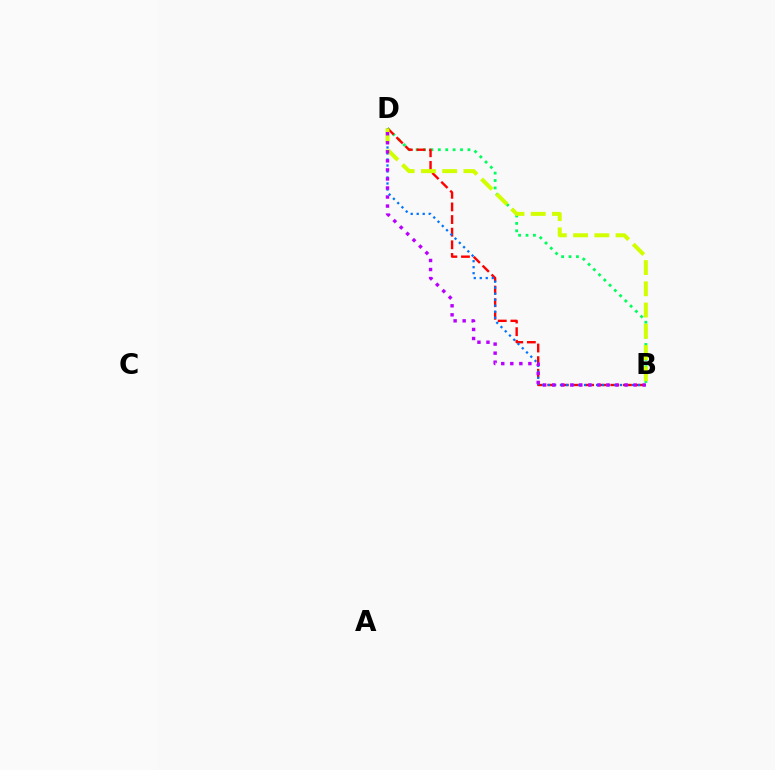{('B', 'D'): [{'color': '#00ff5c', 'line_style': 'dotted', 'thickness': 2.01}, {'color': '#ff0000', 'line_style': 'dashed', 'thickness': 1.72}, {'color': '#0074ff', 'line_style': 'dotted', 'thickness': 1.63}, {'color': '#d1ff00', 'line_style': 'dashed', 'thickness': 2.89}, {'color': '#b900ff', 'line_style': 'dotted', 'thickness': 2.46}]}